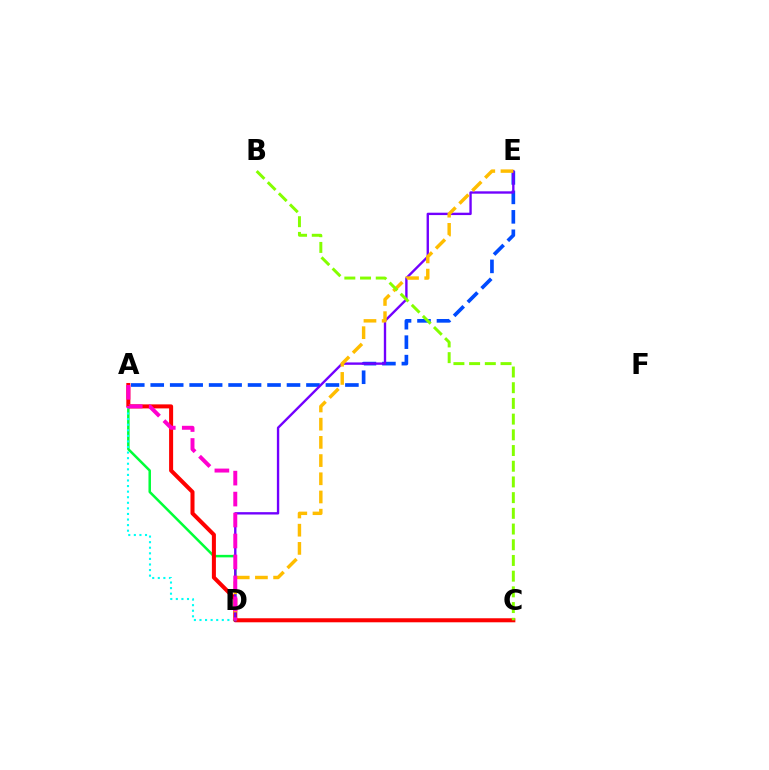{('A', 'E'): [{'color': '#004bff', 'line_style': 'dashed', 'thickness': 2.64}], ('A', 'D'): [{'color': '#00ff39', 'line_style': 'solid', 'thickness': 1.8}, {'color': '#00fff6', 'line_style': 'dotted', 'thickness': 1.52}, {'color': '#ff00cf', 'line_style': 'dashed', 'thickness': 2.85}], ('A', 'C'): [{'color': '#ff0000', 'line_style': 'solid', 'thickness': 2.9}], ('D', 'E'): [{'color': '#7200ff', 'line_style': 'solid', 'thickness': 1.71}, {'color': '#ffbd00', 'line_style': 'dashed', 'thickness': 2.47}], ('B', 'C'): [{'color': '#84ff00', 'line_style': 'dashed', 'thickness': 2.13}]}